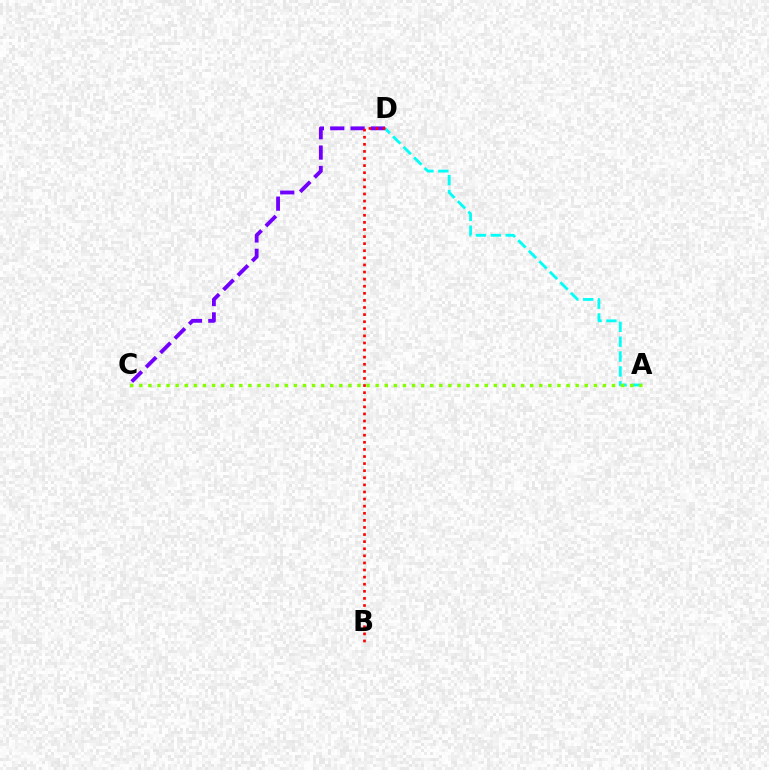{('C', 'D'): [{'color': '#7200ff', 'line_style': 'dashed', 'thickness': 2.76}], ('A', 'D'): [{'color': '#00fff6', 'line_style': 'dashed', 'thickness': 2.02}], ('A', 'C'): [{'color': '#84ff00', 'line_style': 'dotted', 'thickness': 2.47}], ('B', 'D'): [{'color': '#ff0000', 'line_style': 'dotted', 'thickness': 1.93}]}